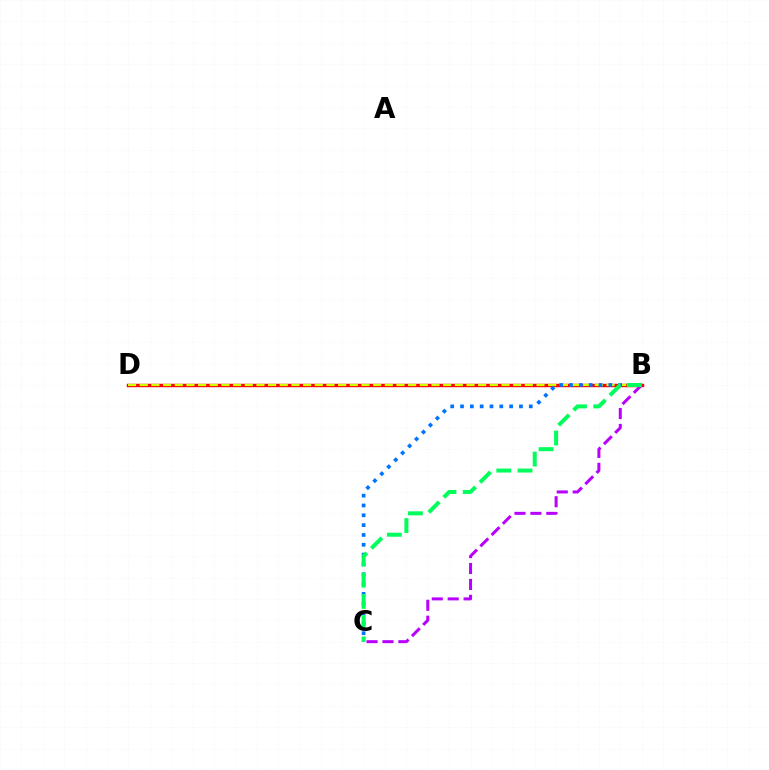{('B', 'D'): [{'color': '#ff0000', 'line_style': 'solid', 'thickness': 2.48}, {'color': '#d1ff00', 'line_style': 'dashed', 'thickness': 1.59}], ('B', 'C'): [{'color': '#0074ff', 'line_style': 'dotted', 'thickness': 2.67}, {'color': '#b900ff', 'line_style': 'dashed', 'thickness': 2.16}, {'color': '#00ff5c', 'line_style': 'dashed', 'thickness': 2.88}]}